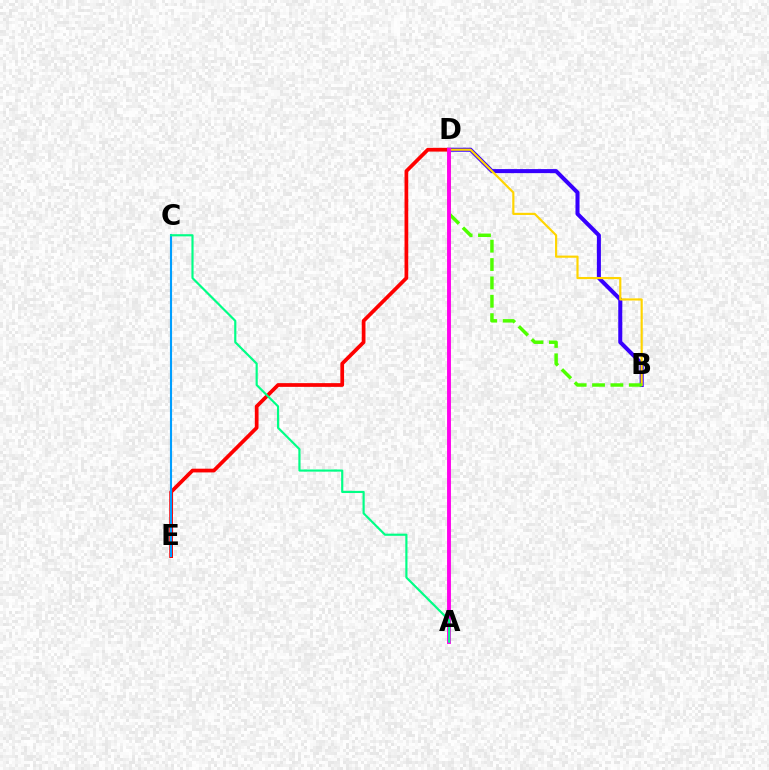{('B', 'D'): [{'color': '#3700ff', 'line_style': 'solid', 'thickness': 2.91}, {'color': '#ffd500', 'line_style': 'solid', 'thickness': 1.56}, {'color': '#4fff00', 'line_style': 'dashed', 'thickness': 2.49}], ('D', 'E'): [{'color': '#ff0000', 'line_style': 'solid', 'thickness': 2.68}], ('A', 'D'): [{'color': '#ff00ed', 'line_style': 'solid', 'thickness': 2.79}], ('C', 'E'): [{'color': '#009eff', 'line_style': 'solid', 'thickness': 1.52}], ('A', 'C'): [{'color': '#00ff86', 'line_style': 'solid', 'thickness': 1.56}]}